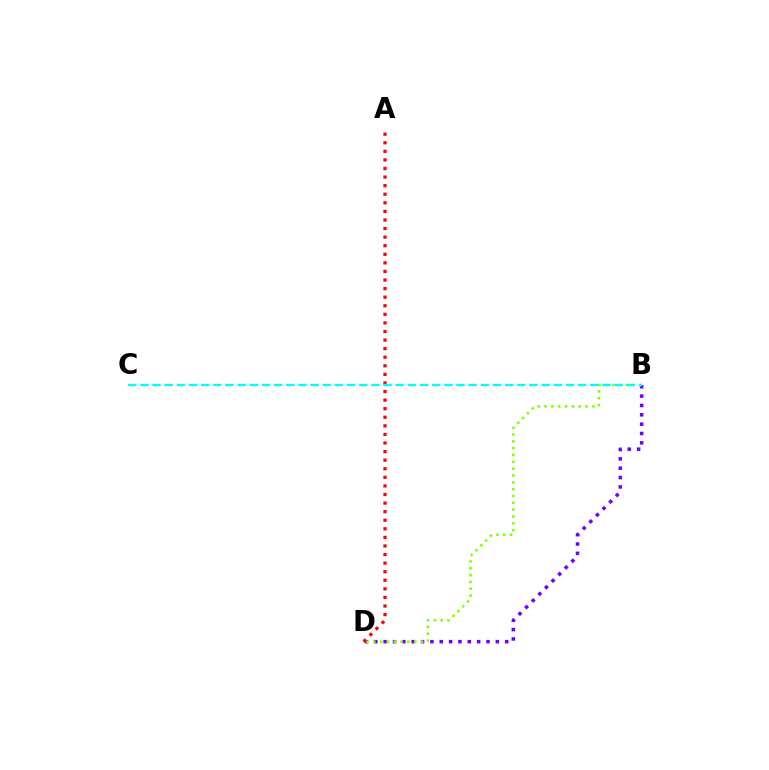{('B', 'D'): [{'color': '#7200ff', 'line_style': 'dotted', 'thickness': 2.54}, {'color': '#84ff00', 'line_style': 'dotted', 'thickness': 1.86}], ('A', 'D'): [{'color': '#ff0000', 'line_style': 'dotted', 'thickness': 2.33}], ('B', 'C'): [{'color': '#00fff6', 'line_style': 'dashed', 'thickness': 1.65}]}